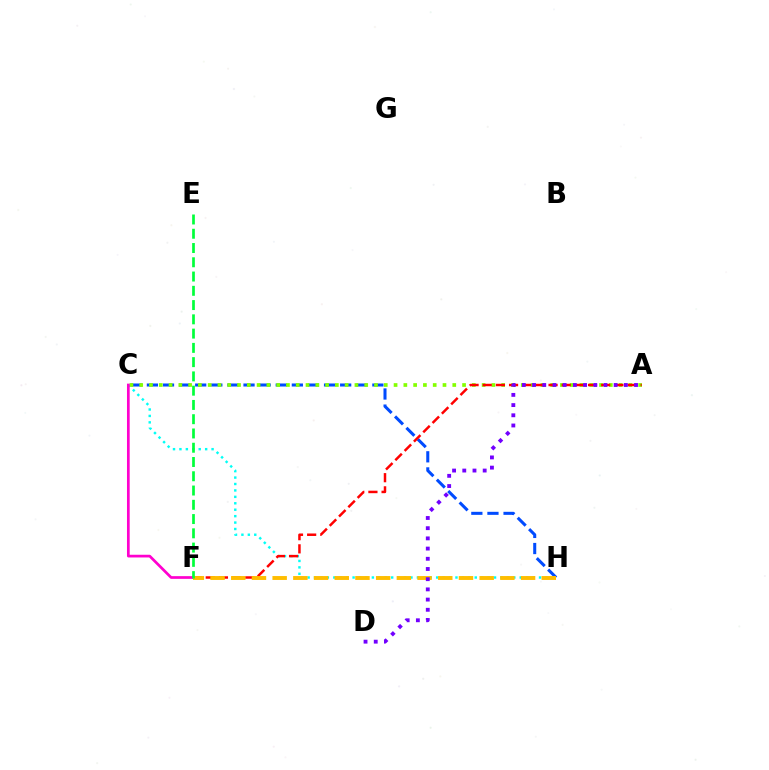{('C', 'H'): [{'color': '#00fff6', 'line_style': 'dotted', 'thickness': 1.75}, {'color': '#004bff', 'line_style': 'dashed', 'thickness': 2.19}], ('A', 'C'): [{'color': '#84ff00', 'line_style': 'dotted', 'thickness': 2.66}], ('A', 'F'): [{'color': '#ff0000', 'line_style': 'dashed', 'thickness': 1.79}], ('C', 'F'): [{'color': '#ff00cf', 'line_style': 'solid', 'thickness': 1.95}], ('F', 'H'): [{'color': '#ffbd00', 'line_style': 'dashed', 'thickness': 2.81}], ('E', 'F'): [{'color': '#00ff39', 'line_style': 'dashed', 'thickness': 1.94}], ('A', 'D'): [{'color': '#7200ff', 'line_style': 'dotted', 'thickness': 2.77}]}